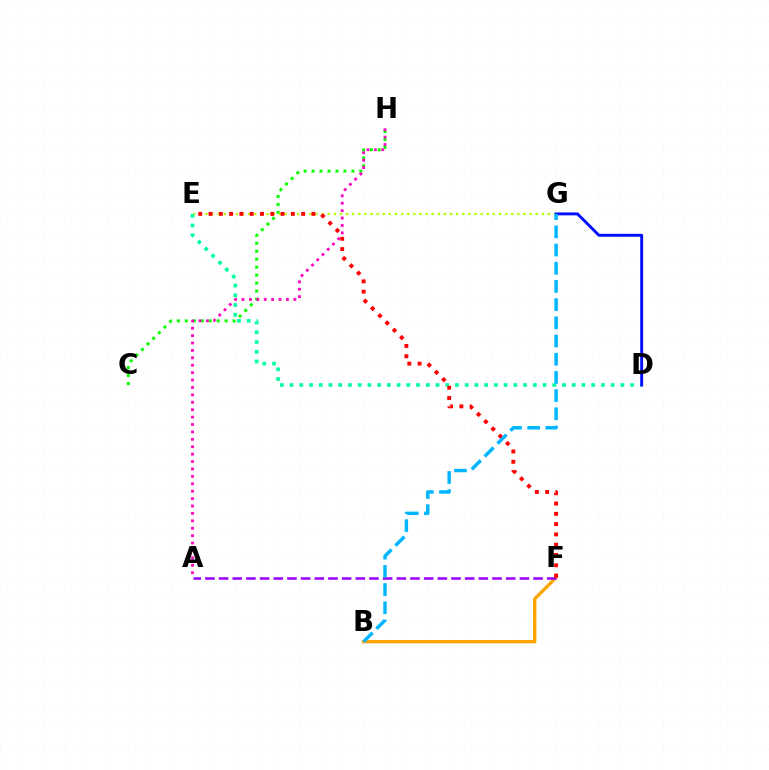{('C', 'H'): [{'color': '#08ff00', 'line_style': 'dotted', 'thickness': 2.16}], ('A', 'H'): [{'color': '#ff00bd', 'line_style': 'dotted', 'thickness': 2.01}], ('B', 'F'): [{'color': '#ffa500', 'line_style': 'solid', 'thickness': 2.41}], ('A', 'F'): [{'color': '#9b00ff', 'line_style': 'dashed', 'thickness': 1.86}], ('E', 'G'): [{'color': '#b3ff00', 'line_style': 'dotted', 'thickness': 1.66}], ('D', 'E'): [{'color': '#00ff9d', 'line_style': 'dotted', 'thickness': 2.64}], ('D', 'G'): [{'color': '#0010ff', 'line_style': 'solid', 'thickness': 2.1}], ('E', 'F'): [{'color': '#ff0000', 'line_style': 'dotted', 'thickness': 2.8}], ('B', 'G'): [{'color': '#00b5ff', 'line_style': 'dashed', 'thickness': 2.47}]}